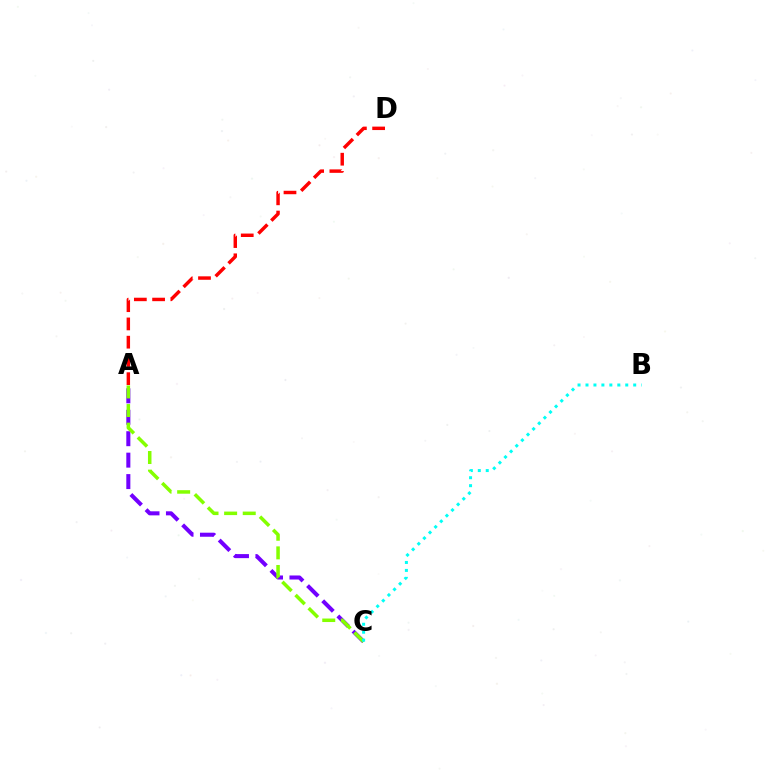{('A', 'D'): [{'color': '#ff0000', 'line_style': 'dashed', 'thickness': 2.48}], ('A', 'C'): [{'color': '#7200ff', 'line_style': 'dashed', 'thickness': 2.91}, {'color': '#84ff00', 'line_style': 'dashed', 'thickness': 2.53}], ('B', 'C'): [{'color': '#00fff6', 'line_style': 'dotted', 'thickness': 2.16}]}